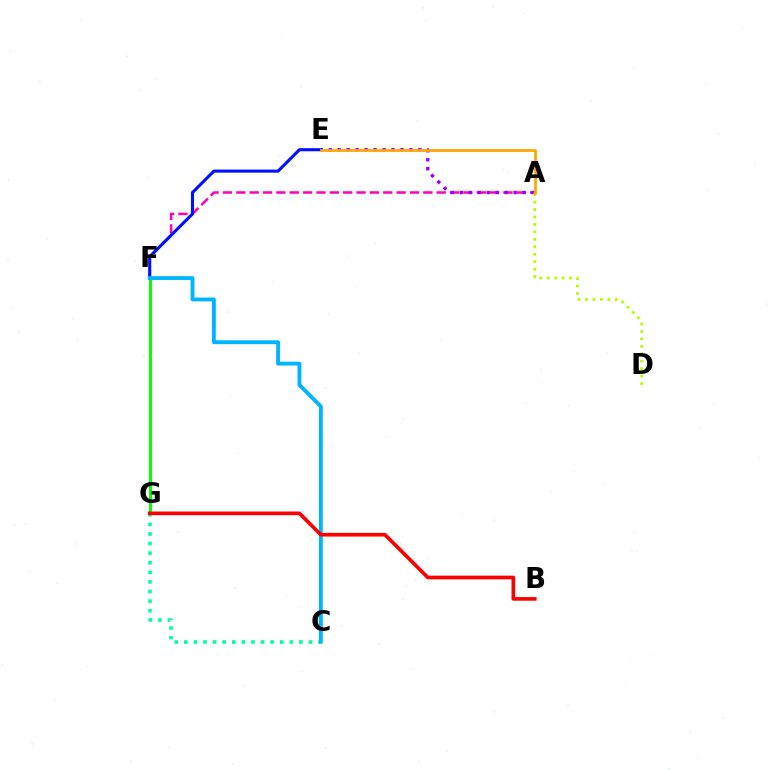{('A', 'F'): [{'color': '#ff00bd', 'line_style': 'dashed', 'thickness': 1.81}], ('C', 'G'): [{'color': '#00ff9d', 'line_style': 'dotted', 'thickness': 2.61}], ('A', 'E'): [{'color': '#9b00ff', 'line_style': 'dotted', 'thickness': 2.44}, {'color': '#ffa500', 'line_style': 'solid', 'thickness': 1.96}], ('F', 'G'): [{'color': '#08ff00', 'line_style': 'solid', 'thickness': 2.17}], ('A', 'D'): [{'color': '#b3ff00', 'line_style': 'dotted', 'thickness': 2.03}], ('E', 'F'): [{'color': '#0010ff', 'line_style': 'solid', 'thickness': 2.22}], ('C', 'F'): [{'color': '#00b5ff', 'line_style': 'solid', 'thickness': 2.78}], ('B', 'G'): [{'color': '#ff0000', 'line_style': 'solid', 'thickness': 2.64}]}